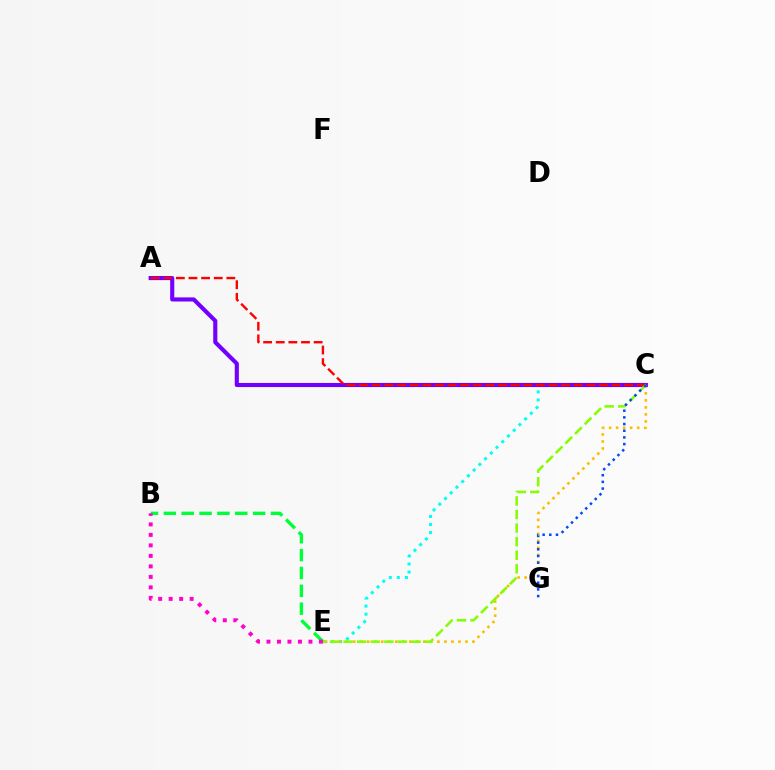{('C', 'E'): [{'color': '#00fff6', 'line_style': 'dotted', 'thickness': 2.19}, {'color': '#ffbd00', 'line_style': 'dotted', 'thickness': 1.91}, {'color': '#84ff00', 'line_style': 'dashed', 'thickness': 1.84}], ('B', 'E'): [{'color': '#00ff39', 'line_style': 'dashed', 'thickness': 2.43}, {'color': '#ff00cf', 'line_style': 'dotted', 'thickness': 2.85}], ('A', 'C'): [{'color': '#7200ff', 'line_style': 'solid', 'thickness': 2.97}, {'color': '#ff0000', 'line_style': 'dashed', 'thickness': 1.71}], ('C', 'G'): [{'color': '#004bff', 'line_style': 'dotted', 'thickness': 1.81}]}